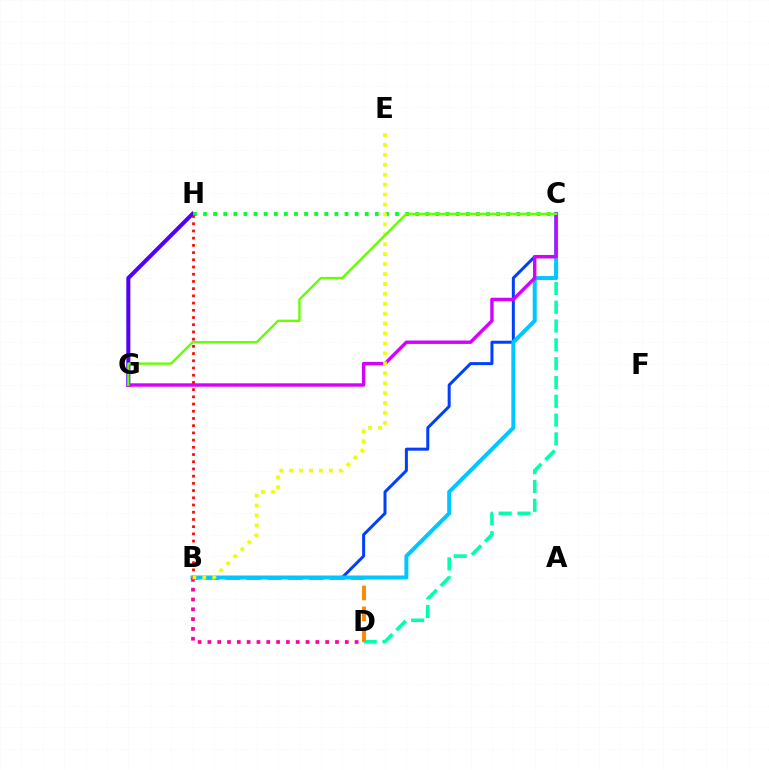{('G', 'H'): [{'color': '#4f00ff', 'line_style': 'solid', 'thickness': 2.9}], ('C', 'D'): [{'color': '#00ffaf', 'line_style': 'dashed', 'thickness': 2.56}], ('B', 'C'): [{'color': '#003fff', 'line_style': 'solid', 'thickness': 2.16}, {'color': '#00c7ff', 'line_style': 'solid', 'thickness': 2.88}], ('B', 'D'): [{'color': '#ff8800', 'line_style': 'dashed', 'thickness': 2.83}, {'color': '#ff00a0', 'line_style': 'dotted', 'thickness': 2.67}], ('C', 'H'): [{'color': '#00ff27', 'line_style': 'dotted', 'thickness': 2.75}], ('C', 'G'): [{'color': '#d600ff', 'line_style': 'solid', 'thickness': 2.45}, {'color': '#66ff00', 'line_style': 'solid', 'thickness': 1.7}], ('B', 'H'): [{'color': '#ff0000', 'line_style': 'dotted', 'thickness': 1.96}], ('B', 'E'): [{'color': '#eeff00', 'line_style': 'dotted', 'thickness': 2.7}]}